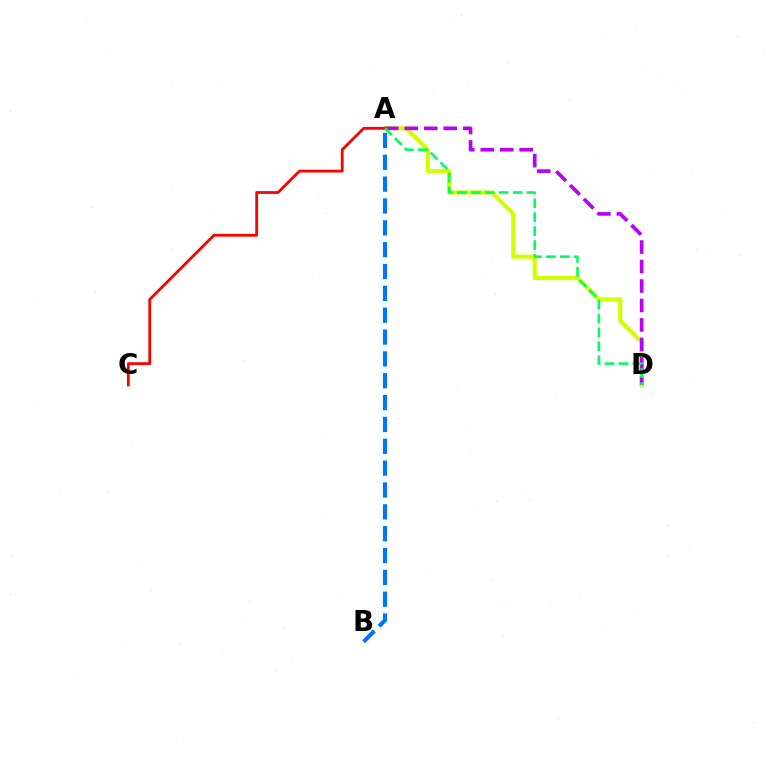{('A', 'D'): [{'color': '#d1ff00', 'line_style': 'solid', 'thickness': 2.97}, {'color': '#b900ff', 'line_style': 'dashed', 'thickness': 2.65}, {'color': '#00ff5c', 'line_style': 'dashed', 'thickness': 1.89}], ('A', 'C'): [{'color': '#ff0000', 'line_style': 'solid', 'thickness': 2.01}], ('A', 'B'): [{'color': '#0074ff', 'line_style': 'dashed', 'thickness': 2.97}]}